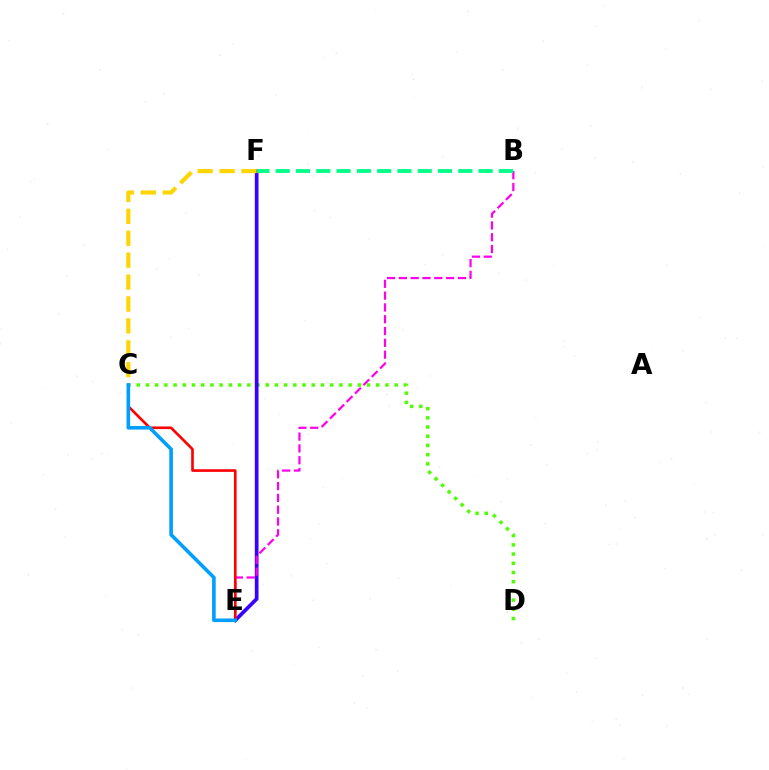{('C', 'D'): [{'color': '#4fff00', 'line_style': 'dotted', 'thickness': 2.5}], ('E', 'F'): [{'color': '#3700ff', 'line_style': 'solid', 'thickness': 2.67}], ('B', 'E'): [{'color': '#ff00ed', 'line_style': 'dashed', 'thickness': 1.6}], ('C', 'E'): [{'color': '#ff0000', 'line_style': 'solid', 'thickness': 1.9}, {'color': '#009eff', 'line_style': 'solid', 'thickness': 2.59}], ('B', 'F'): [{'color': '#00ff86', 'line_style': 'dashed', 'thickness': 2.76}], ('C', 'F'): [{'color': '#ffd500', 'line_style': 'dashed', 'thickness': 2.98}]}